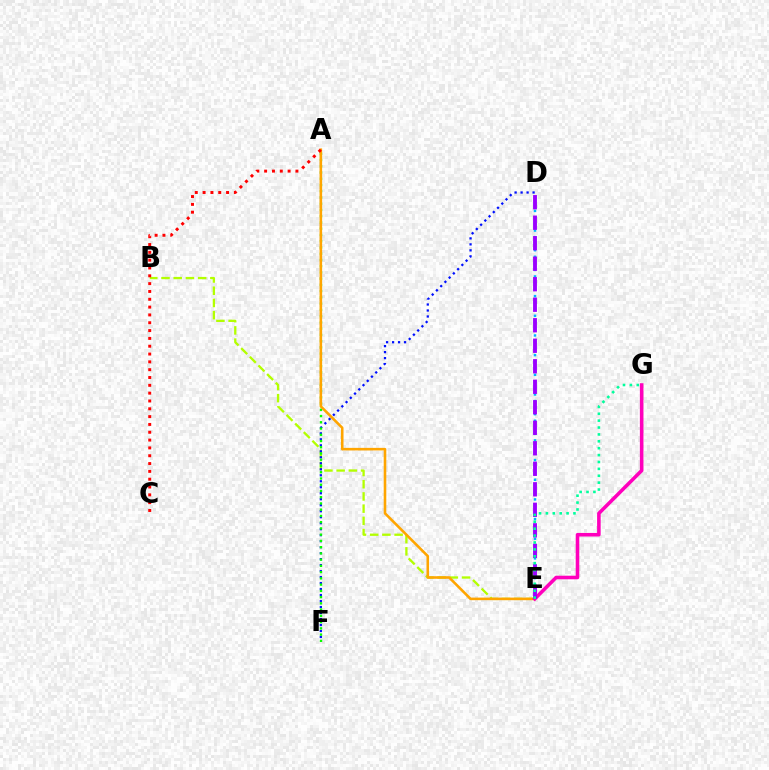{('B', 'E'): [{'color': '#b3ff00', 'line_style': 'dashed', 'thickness': 1.66}], ('D', 'F'): [{'color': '#0010ff', 'line_style': 'dotted', 'thickness': 1.63}], ('A', 'F'): [{'color': '#08ff00', 'line_style': 'dotted', 'thickness': 1.7}], ('A', 'E'): [{'color': '#ffa500', 'line_style': 'solid', 'thickness': 1.86}], ('D', 'E'): [{'color': '#00b5ff', 'line_style': 'dotted', 'thickness': 1.78}, {'color': '#9b00ff', 'line_style': 'dashed', 'thickness': 2.79}], ('E', 'G'): [{'color': '#ff00bd', 'line_style': 'solid', 'thickness': 2.57}, {'color': '#00ff9d', 'line_style': 'dotted', 'thickness': 1.87}], ('A', 'C'): [{'color': '#ff0000', 'line_style': 'dotted', 'thickness': 2.13}]}